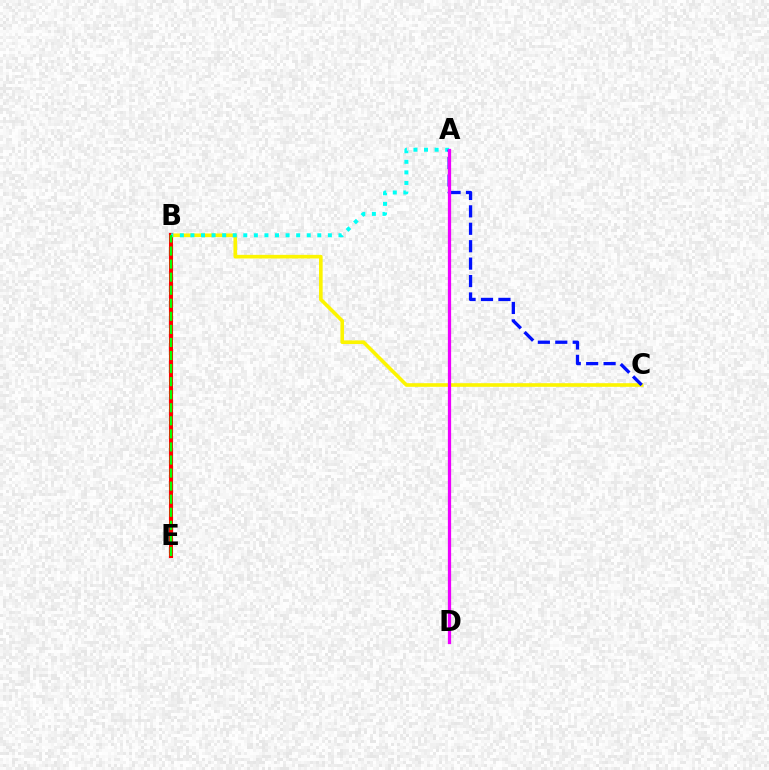{('B', 'C'): [{'color': '#fcf500', 'line_style': 'solid', 'thickness': 2.61}], ('B', 'E'): [{'color': '#ff0000', 'line_style': 'solid', 'thickness': 2.95}, {'color': '#08ff00', 'line_style': 'dashed', 'thickness': 1.77}], ('A', 'B'): [{'color': '#00fff6', 'line_style': 'dotted', 'thickness': 2.87}], ('A', 'C'): [{'color': '#0010ff', 'line_style': 'dashed', 'thickness': 2.37}], ('A', 'D'): [{'color': '#ee00ff', 'line_style': 'solid', 'thickness': 2.34}]}